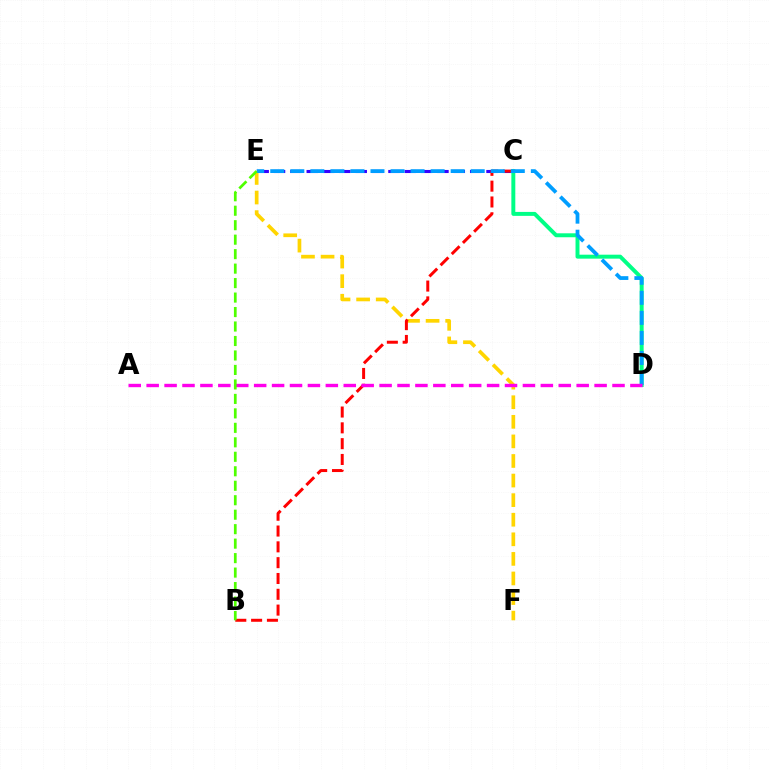{('C', 'E'): [{'color': '#3700ff', 'line_style': 'dashed', 'thickness': 2.22}], ('E', 'F'): [{'color': '#ffd500', 'line_style': 'dashed', 'thickness': 2.66}], ('B', 'C'): [{'color': '#ff0000', 'line_style': 'dashed', 'thickness': 2.15}], ('C', 'D'): [{'color': '#00ff86', 'line_style': 'solid', 'thickness': 2.85}], ('D', 'E'): [{'color': '#009eff', 'line_style': 'dashed', 'thickness': 2.72}], ('A', 'D'): [{'color': '#ff00ed', 'line_style': 'dashed', 'thickness': 2.43}], ('B', 'E'): [{'color': '#4fff00', 'line_style': 'dashed', 'thickness': 1.97}]}